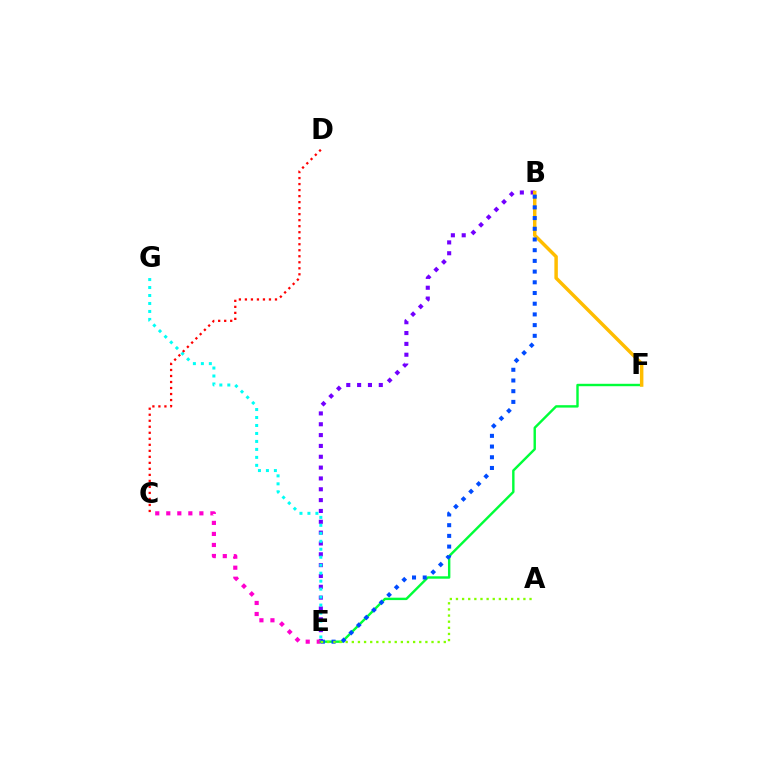{('B', 'E'): [{'color': '#7200ff', 'line_style': 'dotted', 'thickness': 2.94}, {'color': '#004bff', 'line_style': 'dotted', 'thickness': 2.91}], ('C', 'E'): [{'color': '#ff00cf', 'line_style': 'dotted', 'thickness': 3.0}], ('E', 'F'): [{'color': '#00ff39', 'line_style': 'solid', 'thickness': 1.74}], ('B', 'F'): [{'color': '#ffbd00', 'line_style': 'solid', 'thickness': 2.5}], ('E', 'G'): [{'color': '#00fff6', 'line_style': 'dotted', 'thickness': 2.17}], ('A', 'E'): [{'color': '#84ff00', 'line_style': 'dotted', 'thickness': 1.67}], ('C', 'D'): [{'color': '#ff0000', 'line_style': 'dotted', 'thickness': 1.63}]}